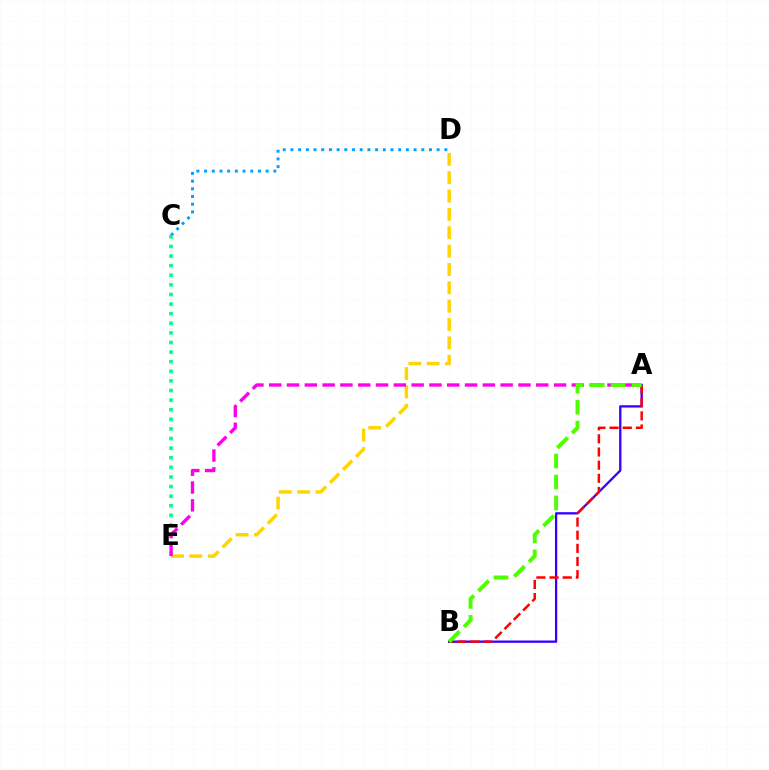{('C', 'D'): [{'color': '#009eff', 'line_style': 'dotted', 'thickness': 2.09}], ('A', 'B'): [{'color': '#3700ff', 'line_style': 'solid', 'thickness': 1.66}, {'color': '#ff0000', 'line_style': 'dashed', 'thickness': 1.79}, {'color': '#4fff00', 'line_style': 'dashed', 'thickness': 2.84}], ('C', 'E'): [{'color': '#00ff86', 'line_style': 'dotted', 'thickness': 2.61}], ('D', 'E'): [{'color': '#ffd500', 'line_style': 'dashed', 'thickness': 2.49}], ('A', 'E'): [{'color': '#ff00ed', 'line_style': 'dashed', 'thickness': 2.42}]}